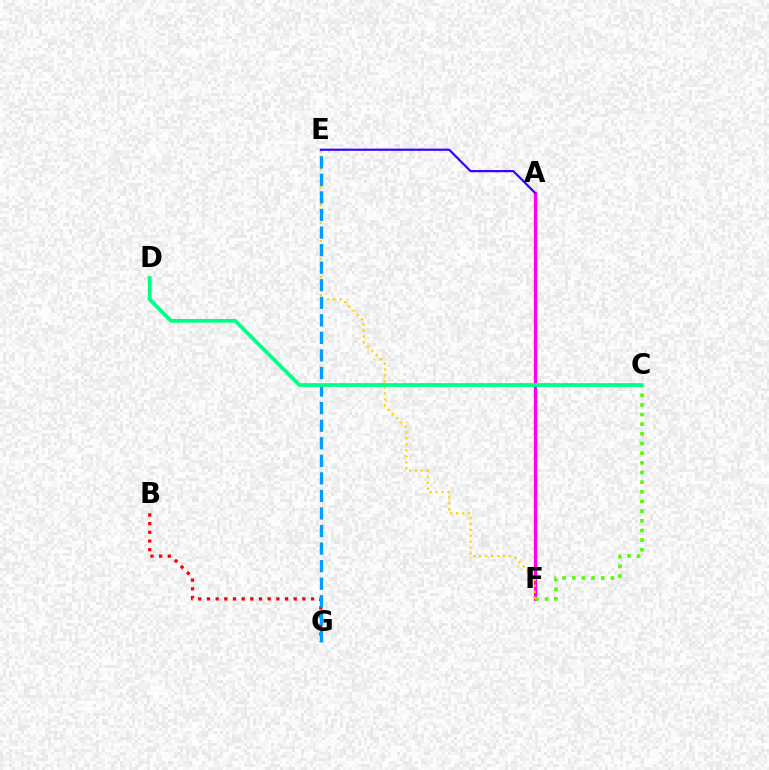{('B', 'G'): [{'color': '#ff0000', 'line_style': 'dotted', 'thickness': 2.36}], ('A', 'F'): [{'color': '#ff00ed', 'line_style': 'solid', 'thickness': 2.36}], ('C', 'F'): [{'color': '#4fff00', 'line_style': 'dotted', 'thickness': 2.62}], ('E', 'F'): [{'color': '#ffd500', 'line_style': 'dotted', 'thickness': 1.63}], ('E', 'G'): [{'color': '#009eff', 'line_style': 'dashed', 'thickness': 2.39}], ('A', 'E'): [{'color': '#3700ff', 'line_style': 'solid', 'thickness': 1.57}], ('C', 'D'): [{'color': '#00ff86', 'line_style': 'solid', 'thickness': 2.71}]}